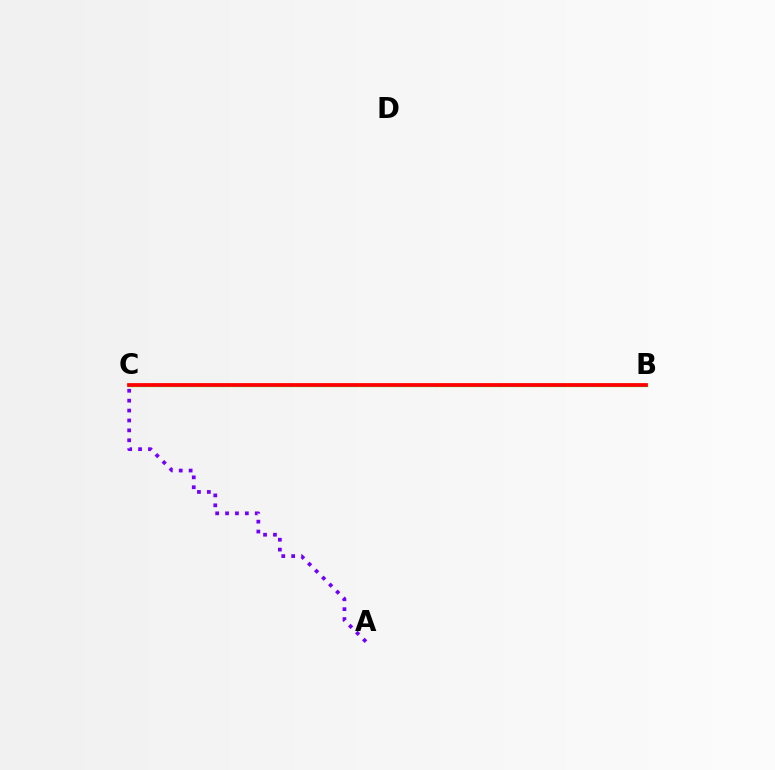{('A', 'C'): [{'color': '#7200ff', 'line_style': 'dotted', 'thickness': 2.69}], ('B', 'C'): [{'color': '#84ff00', 'line_style': 'solid', 'thickness': 2.39}, {'color': '#00fff6', 'line_style': 'dashed', 'thickness': 2.18}, {'color': '#ff0000', 'line_style': 'solid', 'thickness': 2.7}]}